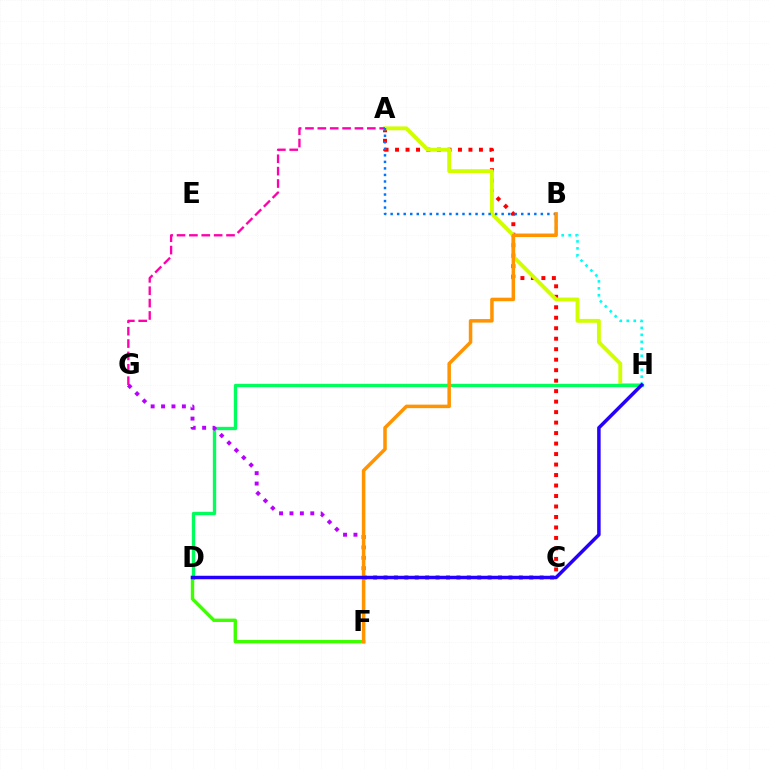{('D', 'F'): [{'color': '#3dff00', 'line_style': 'solid', 'thickness': 2.43}], ('A', 'C'): [{'color': '#ff0000', 'line_style': 'dotted', 'thickness': 2.85}], ('B', 'H'): [{'color': '#00fff6', 'line_style': 'dotted', 'thickness': 1.9}], ('A', 'H'): [{'color': '#d1ff00', 'line_style': 'solid', 'thickness': 2.79}], ('D', 'H'): [{'color': '#00ff5c', 'line_style': 'solid', 'thickness': 2.41}, {'color': '#2500ff', 'line_style': 'solid', 'thickness': 2.51}], ('A', 'G'): [{'color': '#ff00ac', 'line_style': 'dashed', 'thickness': 1.68}], ('C', 'G'): [{'color': '#b900ff', 'line_style': 'dotted', 'thickness': 2.83}], ('A', 'B'): [{'color': '#0074ff', 'line_style': 'dotted', 'thickness': 1.77}], ('B', 'F'): [{'color': '#ff9400', 'line_style': 'solid', 'thickness': 2.53}]}